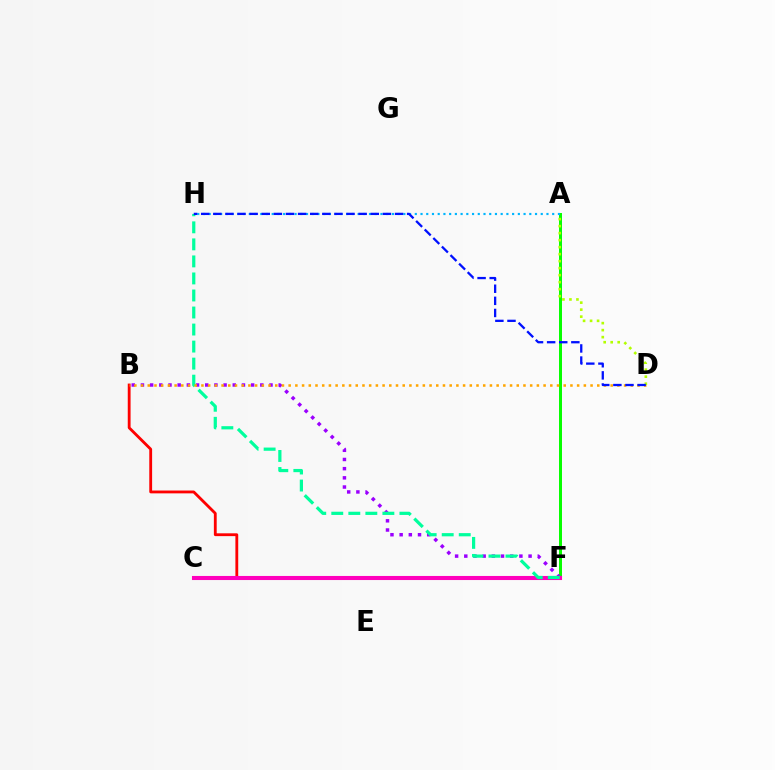{('A', 'F'): [{'color': '#08ff00', 'line_style': 'solid', 'thickness': 2.15}], ('B', 'F'): [{'color': '#ff0000', 'line_style': 'solid', 'thickness': 2.03}, {'color': '#9b00ff', 'line_style': 'dotted', 'thickness': 2.5}], ('A', 'H'): [{'color': '#00b5ff', 'line_style': 'dotted', 'thickness': 1.56}], ('C', 'F'): [{'color': '#ff00bd', 'line_style': 'solid', 'thickness': 2.94}], ('F', 'H'): [{'color': '#00ff9d', 'line_style': 'dashed', 'thickness': 2.31}], ('B', 'D'): [{'color': '#ffa500', 'line_style': 'dotted', 'thickness': 1.82}], ('A', 'D'): [{'color': '#b3ff00', 'line_style': 'dotted', 'thickness': 1.9}], ('D', 'H'): [{'color': '#0010ff', 'line_style': 'dashed', 'thickness': 1.65}]}